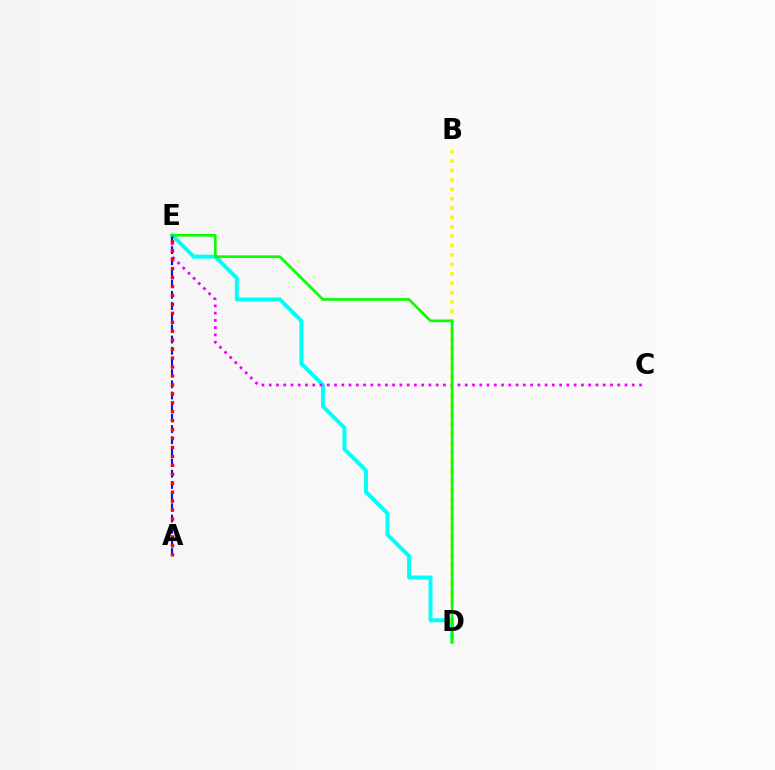{('D', 'E'): [{'color': '#00fff6', 'line_style': 'solid', 'thickness': 2.86}, {'color': '#08ff00', 'line_style': 'solid', 'thickness': 1.92}], ('C', 'E'): [{'color': '#ee00ff', 'line_style': 'dotted', 'thickness': 1.97}], ('A', 'E'): [{'color': '#0010ff', 'line_style': 'dashed', 'thickness': 1.52}, {'color': '#ff0000', 'line_style': 'dotted', 'thickness': 2.43}], ('B', 'D'): [{'color': '#fcf500', 'line_style': 'dotted', 'thickness': 2.55}]}